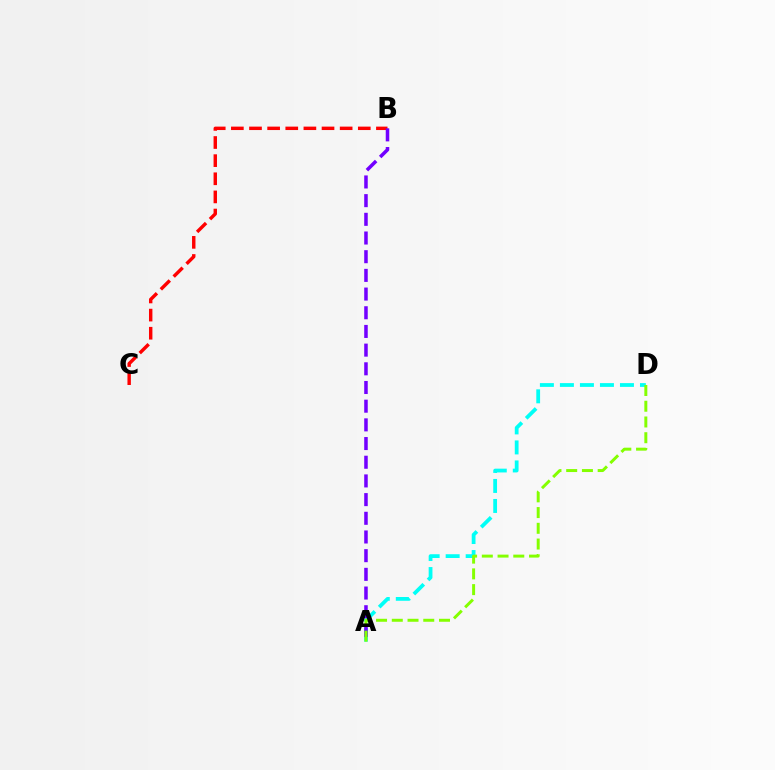{('A', 'D'): [{'color': '#00fff6', 'line_style': 'dashed', 'thickness': 2.72}, {'color': '#84ff00', 'line_style': 'dashed', 'thickness': 2.14}], ('B', 'C'): [{'color': '#ff0000', 'line_style': 'dashed', 'thickness': 2.46}], ('A', 'B'): [{'color': '#7200ff', 'line_style': 'dashed', 'thickness': 2.54}]}